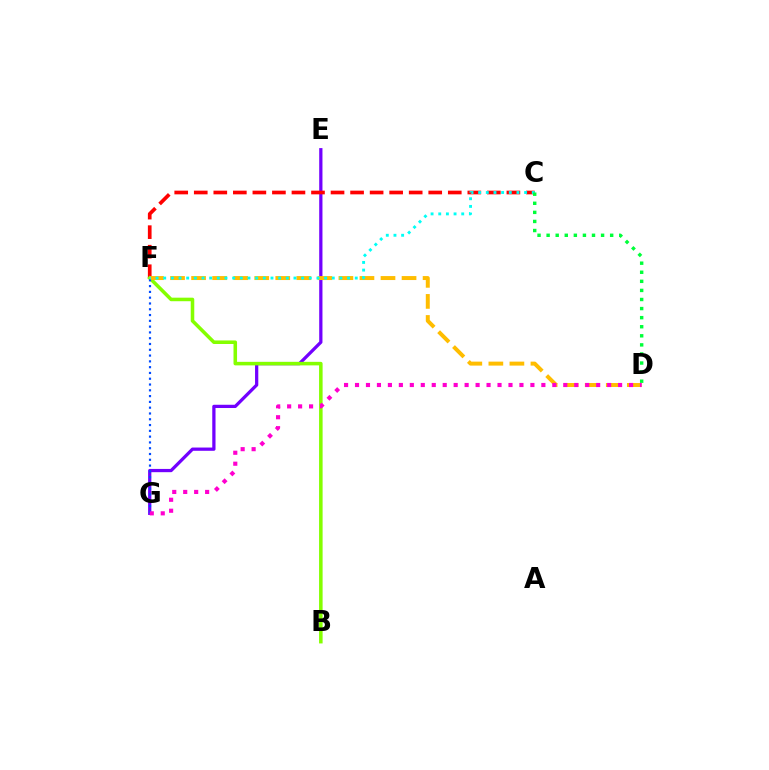{('E', 'G'): [{'color': '#7200ff', 'line_style': 'solid', 'thickness': 2.34}], ('C', 'F'): [{'color': '#ff0000', 'line_style': 'dashed', 'thickness': 2.65}, {'color': '#00fff6', 'line_style': 'dotted', 'thickness': 2.08}], ('B', 'F'): [{'color': '#84ff00', 'line_style': 'solid', 'thickness': 2.55}], ('D', 'F'): [{'color': '#ffbd00', 'line_style': 'dashed', 'thickness': 2.86}], ('F', 'G'): [{'color': '#004bff', 'line_style': 'dotted', 'thickness': 1.57}], ('C', 'D'): [{'color': '#00ff39', 'line_style': 'dotted', 'thickness': 2.47}], ('D', 'G'): [{'color': '#ff00cf', 'line_style': 'dotted', 'thickness': 2.98}]}